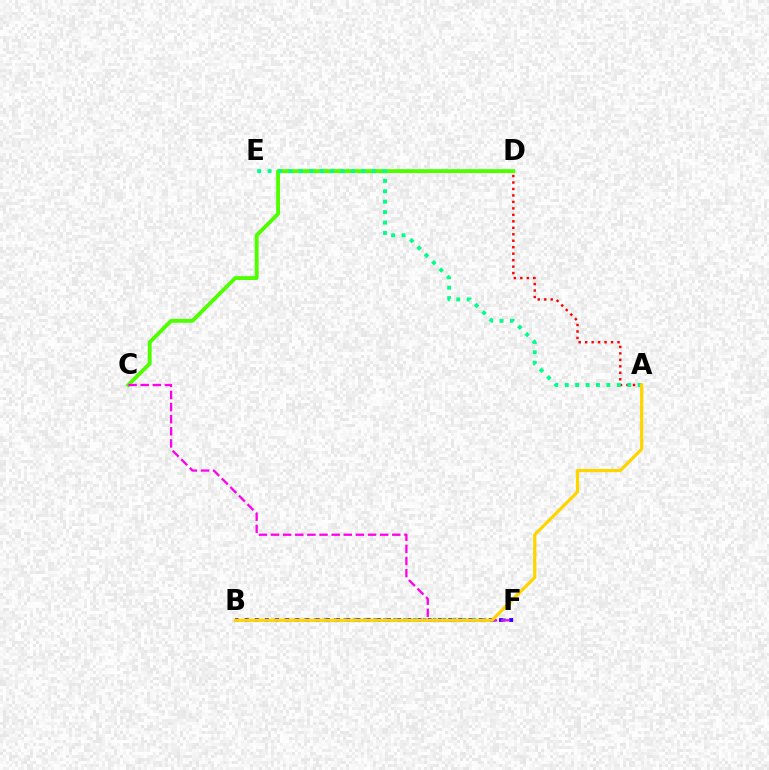{('C', 'D'): [{'color': '#4fff00', 'line_style': 'solid', 'thickness': 2.8}], ('A', 'D'): [{'color': '#ff0000', 'line_style': 'dotted', 'thickness': 1.76}], ('B', 'F'): [{'color': '#009eff', 'line_style': 'dotted', 'thickness': 2.69}, {'color': '#3700ff', 'line_style': 'dotted', 'thickness': 2.76}], ('A', 'E'): [{'color': '#00ff86', 'line_style': 'dotted', 'thickness': 2.83}], ('C', 'F'): [{'color': '#ff00ed', 'line_style': 'dashed', 'thickness': 1.65}], ('A', 'B'): [{'color': '#ffd500', 'line_style': 'solid', 'thickness': 2.32}]}